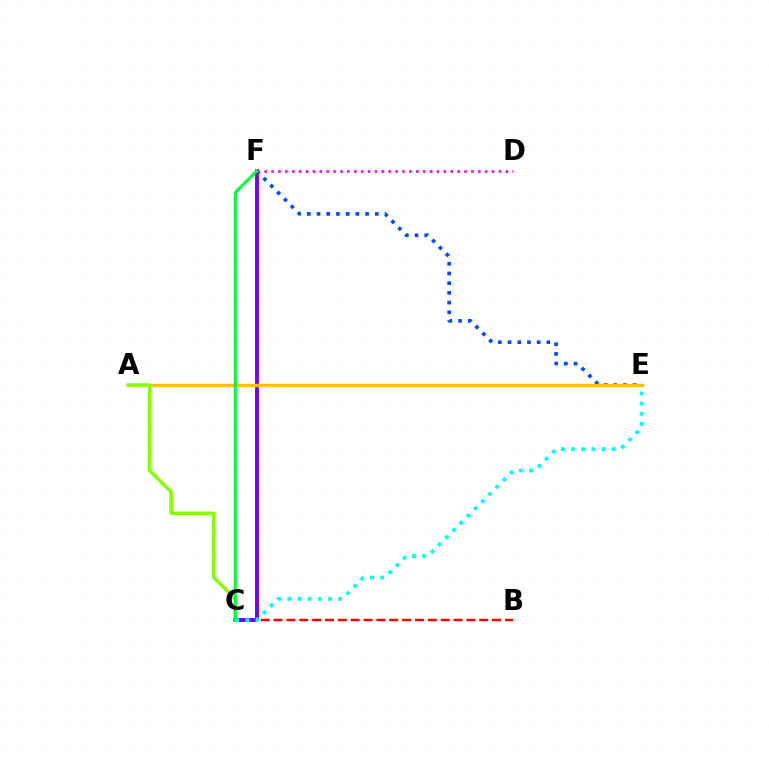{('E', 'F'): [{'color': '#004bff', 'line_style': 'dotted', 'thickness': 2.64}], ('B', 'C'): [{'color': '#ff0000', 'line_style': 'dashed', 'thickness': 1.75}], ('C', 'F'): [{'color': '#7200ff', 'line_style': 'solid', 'thickness': 2.8}, {'color': '#00ff39', 'line_style': 'solid', 'thickness': 2.22}], ('D', 'F'): [{'color': '#ff00cf', 'line_style': 'dotted', 'thickness': 1.87}], ('A', 'E'): [{'color': '#ffbd00', 'line_style': 'solid', 'thickness': 2.44}], ('A', 'C'): [{'color': '#84ff00', 'line_style': 'solid', 'thickness': 2.56}], ('C', 'E'): [{'color': '#00fff6', 'line_style': 'dotted', 'thickness': 2.76}]}